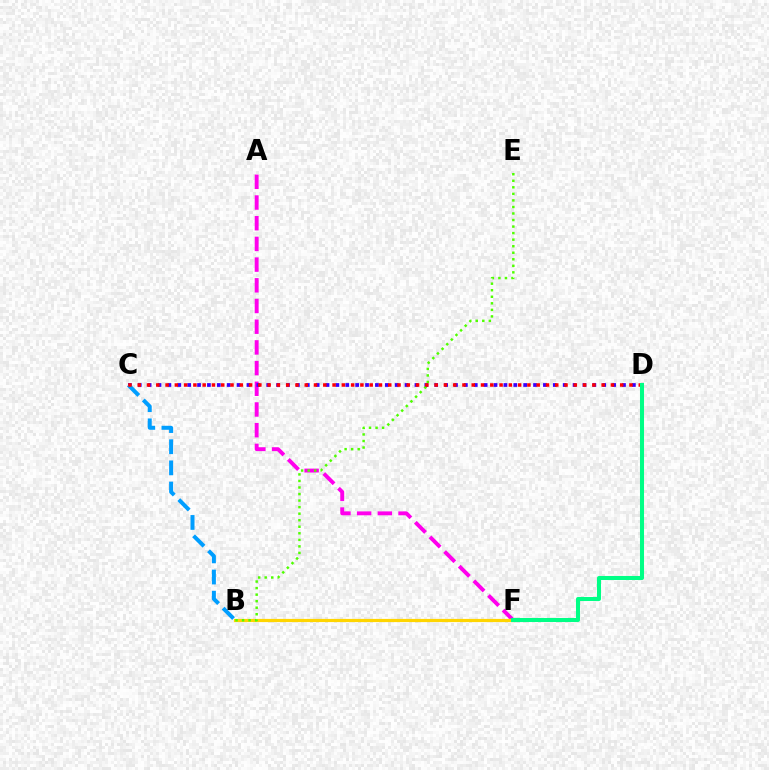{('A', 'F'): [{'color': '#ff00ed', 'line_style': 'dashed', 'thickness': 2.81}], ('B', 'F'): [{'color': '#ffd500', 'line_style': 'solid', 'thickness': 2.3}], ('C', 'D'): [{'color': '#3700ff', 'line_style': 'dotted', 'thickness': 2.69}, {'color': '#ff0000', 'line_style': 'dotted', 'thickness': 2.52}], ('B', 'C'): [{'color': '#009eff', 'line_style': 'dashed', 'thickness': 2.87}], ('B', 'E'): [{'color': '#4fff00', 'line_style': 'dotted', 'thickness': 1.78}], ('D', 'F'): [{'color': '#00ff86', 'line_style': 'solid', 'thickness': 2.91}]}